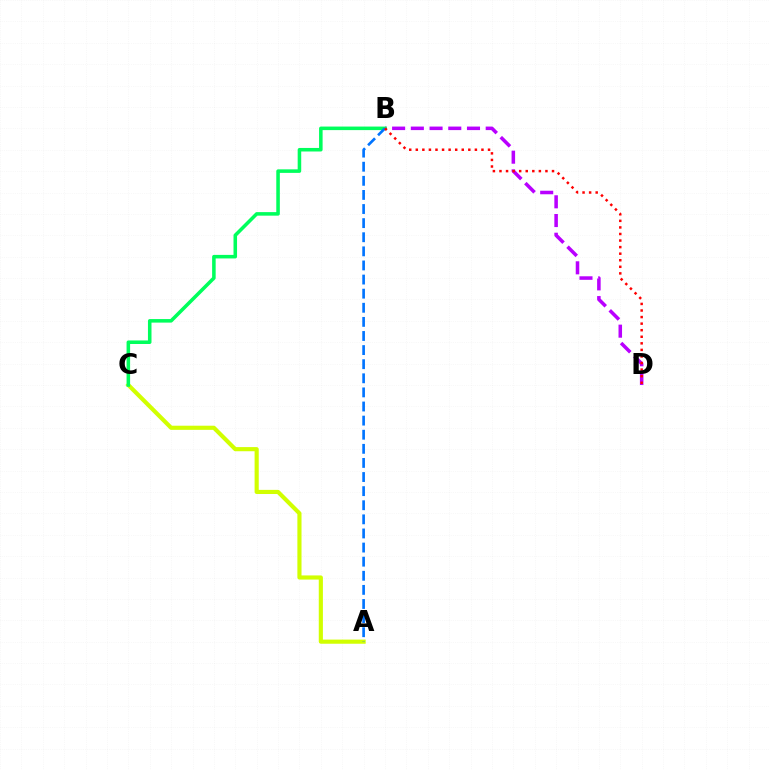{('B', 'D'): [{'color': '#b900ff', 'line_style': 'dashed', 'thickness': 2.54}, {'color': '#ff0000', 'line_style': 'dotted', 'thickness': 1.78}], ('A', 'C'): [{'color': '#d1ff00', 'line_style': 'solid', 'thickness': 2.98}], ('B', 'C'): [{'color': '#00ff5c', 'line_style': 'solid', 'thickness': 2.55}], ('A', 'B'): [{'color': '#0074ff', 'line_style': 'dashed', 'thickness': 1.92}]}